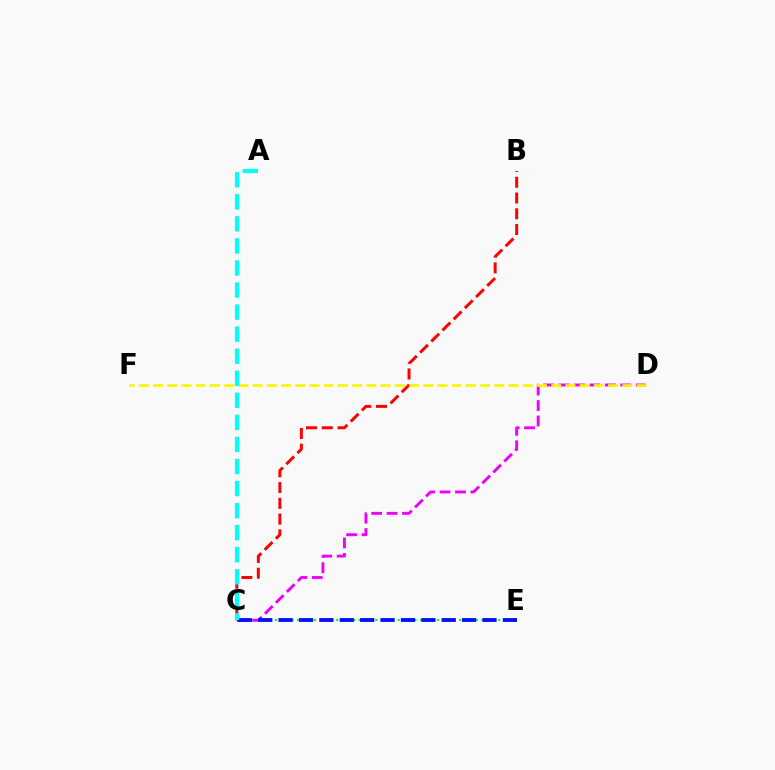{('C', 'E'): [{'color': '#08ff00', 'line_style': 'dotted', 'thickness': 1.52}, {'color': '#0010ff', 'line_style': 'dashed', 'thickness': 2.77}], ('C', 'D'): [{'color': '#ee00ff', 'line_style': 'dashed', 'thickness': 2.1}], ('B', 'C'): [{'color': '#ff0000', 'line_style': 'dashed', 'thickness': 2.14}], ('D', 'F'): [{'color': '#fcf500', 'line_style': 'dashed', 'thickness': 1.93}], ('A', 'C'): [{'color': '#00fff6', 'line_style': 'dashed', 'thickness': 3.0}]}